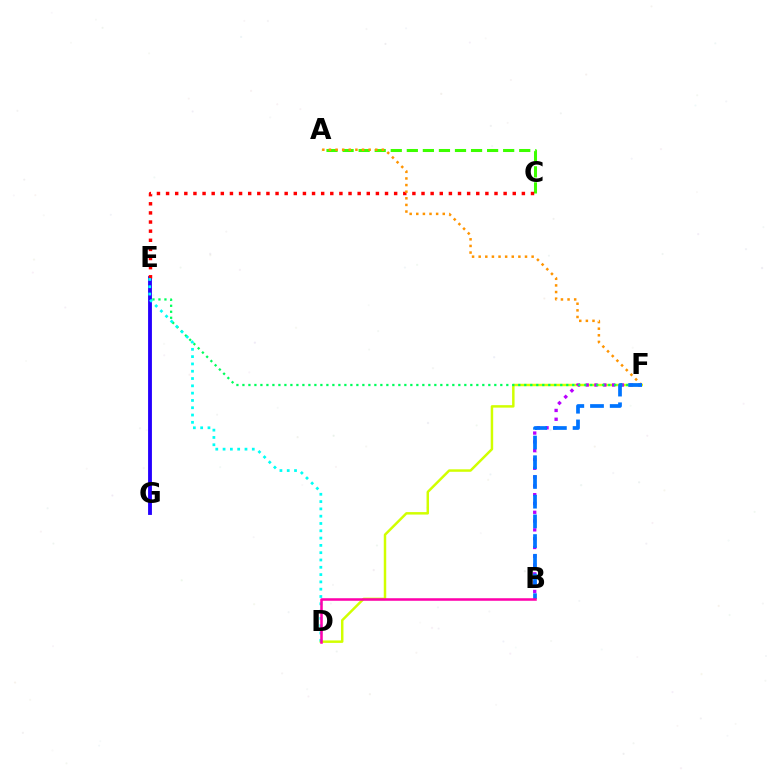{('D', 'F'): [{'color': '#d1ff00', 'line_style': 'solid', 'thickness': 1.78}], ('B', 'F'): [{'color': '#b900ff', 'line_style': 'dotted', 'thickness': 2.39}, {'color': '#0074ff', 'line_style': 'dashed', 'thickness': 2.68}], ('E', 'F'): [{'color': '#00ff5c', 'line_style': 'dotted', 'thickness': 1.63}], ('A', 'C'): [{'color': '#3dff00', 'line_style': 'dashed', 'thickness': 2.18}], ('E', 'G'): [{'color': '#2500ff', 'line_style': 'solid', 'thickness': 2.77}], ('C', 'E'): [{'color': '#ff0000', 'line_style': 'dotted', 'thickness': 2.48}], ('A', 'F'): [{'color': '#ff9400', 'line_style': 'dotted', 'thickness': 1.8}], ('D', 'E'): [{'color': '#00fff6', 'line_style': 'dotted', 'thickness': 1.98}], ('B', 'D'): [{'color': '#ff00ac', 'line_style': 'solid', 'thickness': 1.83}]}